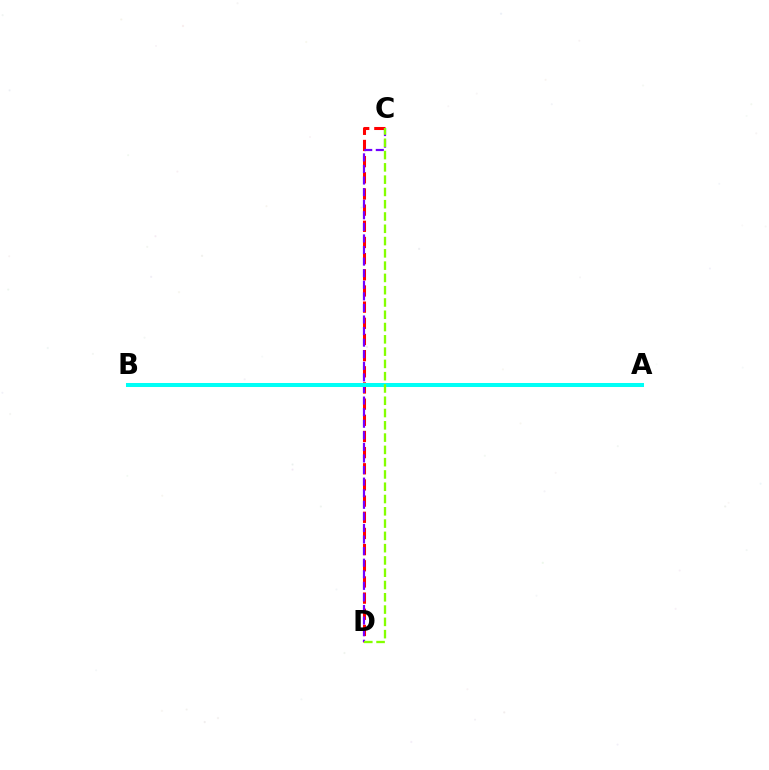{('C', 'D'): [{'color': '#ff0000', 'line_style': 'dashed', 'thickness': 2.2}, {'color': '#7200ff', 'line_style': 'dashed', 'thickness': 1.57}, {'color': '#84ff00', 'line_style': 'dashed', 'thickness': 1.67}], ('A', 'B'): [{'color': '#00fff6', 'line_style': 'solid', 'thickness': 2.89}]}